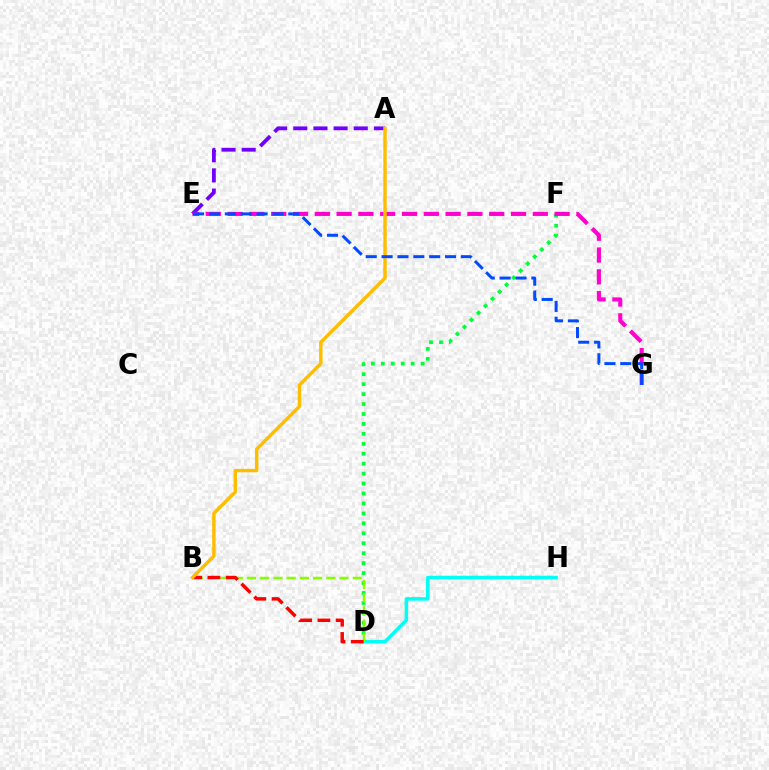{('A', 'E'): [{'color': '#7200ff', 'line_style': 'dashed', 'thickness': 2.74}], ('D', 'H'): [{'color': '#00fff6', 'line_style': 'solid', 'thickness': 2.53}], ('D', 'F'): [{'color': '#00ff39', 'line_style': 'dotted', 'thickness': 2.7}], ('E', 'G'): [{'color': '#ff00cf', 'line_style': 'dashed', 'thickness': 2.96}, {'color': '#004bff', 'line_style': 'dashed', 'thickness': 2.15}], ('B', 'D'): [{'color': '#84ff00', 'line_style': 'dashed', 'thickness': 1.8}, {'color': '#ff0000', 'line_style': 'dashed', 'thickness': 2.48}], ('A', 'B'): [{'color': '#ffbd00', 'line_style': 'solid', 'thickness': 2.46}]}